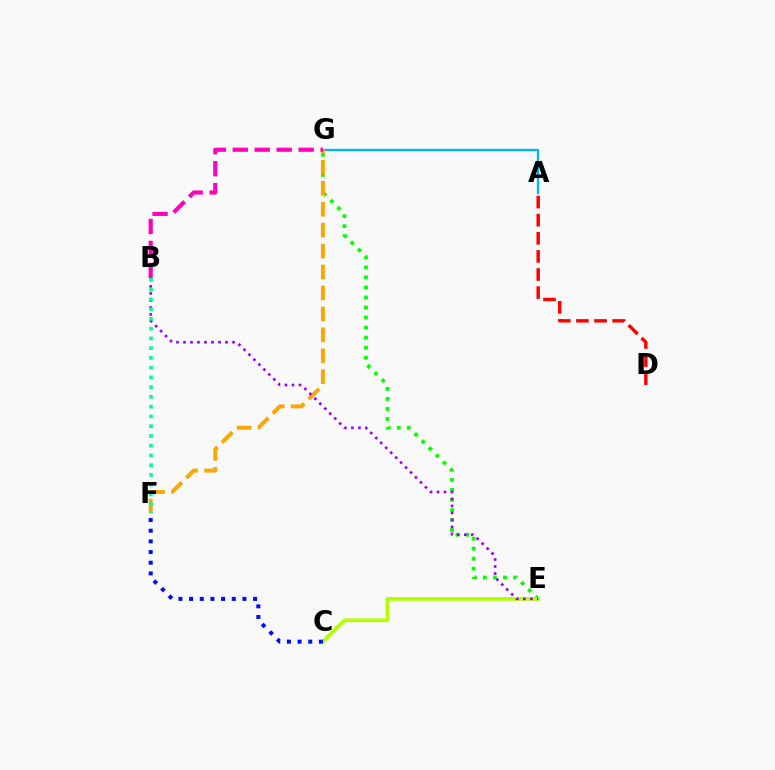{('A', 'G'): [{'color': '#00b5ff', 'line_style': 'solid', 'thickness': 1.68}], ('E', 'G'): [{'color': '#08ff00', 'line_style': 'dotted', 'thickness': 2.73}], ('C', 'E'): [{'color': '#b3ff00', 'line_style': 'solid', 'thickness': 2.7}], ('F', 'G'): [{'color': '#ffa500', 'line_style': 'dashed', 'thickness': 2.84}], ('B', 'G'): [{'color': '#ff00bd', 'line_style': 'dashed', 'thickness': 2.98}], ('A', 'D'): [{'color': '#ff0000', 'line_style': 'dashed', 'thickness': 2.46}], ('B', 'E'): [{'color': '#9b00ff', 'line_style': 'dotted', 'thickness': 1.9}], ('C', 'F'): [{'color': '#0010ff', 'line_style': 'dotted', 'thickness': 2.9}], ('B', 'F'): [{'color': '#00ff9d', 'line_style': 'dotted', 'thickness': 2.65}]}